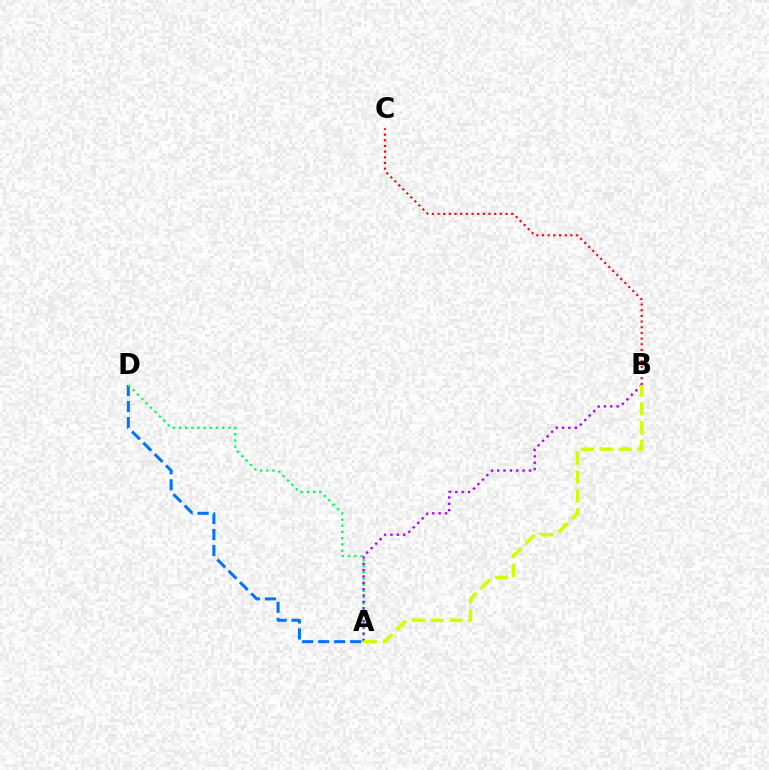{('A', 'D'): [{'color': '#0074ff', 'line_style': 'dashed', 'thickness': 2.17}, {'color': '#00ff5c', 'line_style': 'dotted', 'thickness': 1.68}], ('B', 'C'): [{'color': '#ff0000', 'line_style': 'dotted', 'thickness': 1.54}], ('A', 'B'): [{'color': '#b900ff', 'line_style': 'dotted', 'thickness': 1.72}, {'color': '#d1ff00', 'line_style': 'dashed', 'thickness': 2.57}]}